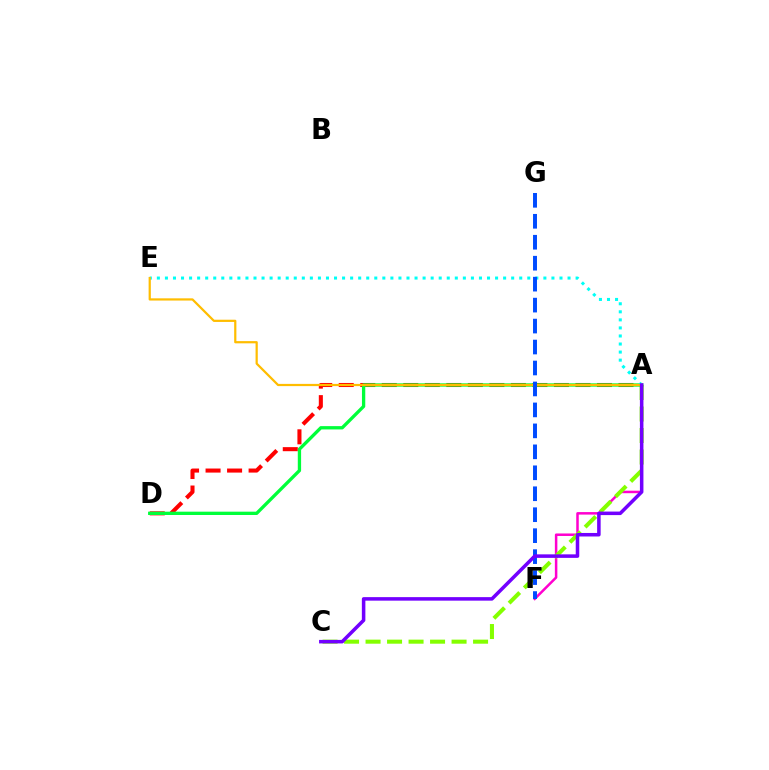{('A', 'D'): [{'color': '#ff0000', 'line_style': 'dashed', 'thickness': 2.92}, {'color': '#00ff39', 'line_style': 'solid', 'thickness': 2.39}], ('A', 'F'): [{'color': '#ff00cf', 'line_style': 'solid', 'thickness': 1.8}], ('A', 'C'): [{'color': '#84ff00', 'line_style': 'dashed', 'thickness': 2.92}, {'color': '#7200ff', 'line_style': 'solid', 'thickness': 2.54}], ('A', 'E'): [{'color': '#00fff6', 'line_style': 'dotted', 'thickness': 2.19}, {'color': '#ffbd00', 'line_style': 'solid', 'thickness': 1.6}], ('F', 'G'): [{'color': '#004bff', 'line_style': 'dashed', 'thickness': 2.85}]}